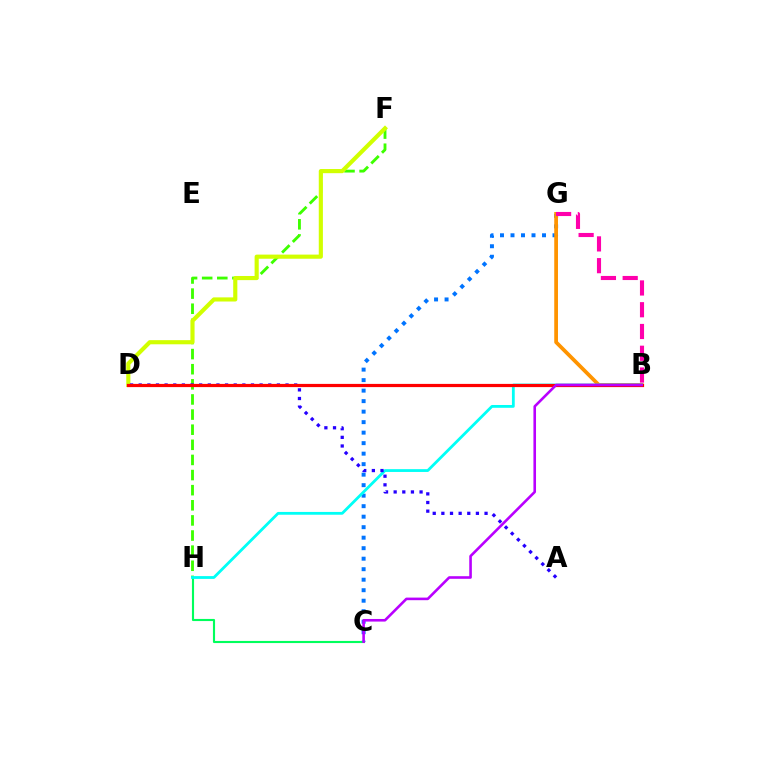{('C', 'G'): [{'color': '#0074ff', 'line_style': 'dotted', 'thickness': 2.85}], ('F', 'H'): [{'color': '#3dff00', 'line_style': 'dashed', 'thickness': 2.05}], ('B', 'G'): [{'color': '#ff9400', 'line_style': 'solid', 'thickness': 2.69}, {'color': '#ff00ac', 'line_style': 'dashed', 'thickness': 2.96}], ('C', 'H'): [{'color': '#00ff5c', 'line_style': 'solid', 'thickness': 1.53}], ('B', 'H'): [{'color': '#00fff6', 'line_style': 'solid', 'thickness': 2.01}], ('D', 'F'): [{'color': '#d1ff00', 'line_style': 'solid', 'thickness': 2.98}], ('A', 'D'): [{'color': '#2500ff', 'line_style': 'dotted', 'thickness': 2.35}], ('B', 'D'): [{'color': '#ff0000', 'line_style': 'solid', 'thickness': 2.31}], ('B', 'C'): [{'color': '#b900ff', 'line_style': 'solid', 'thickness': 1.87}]}